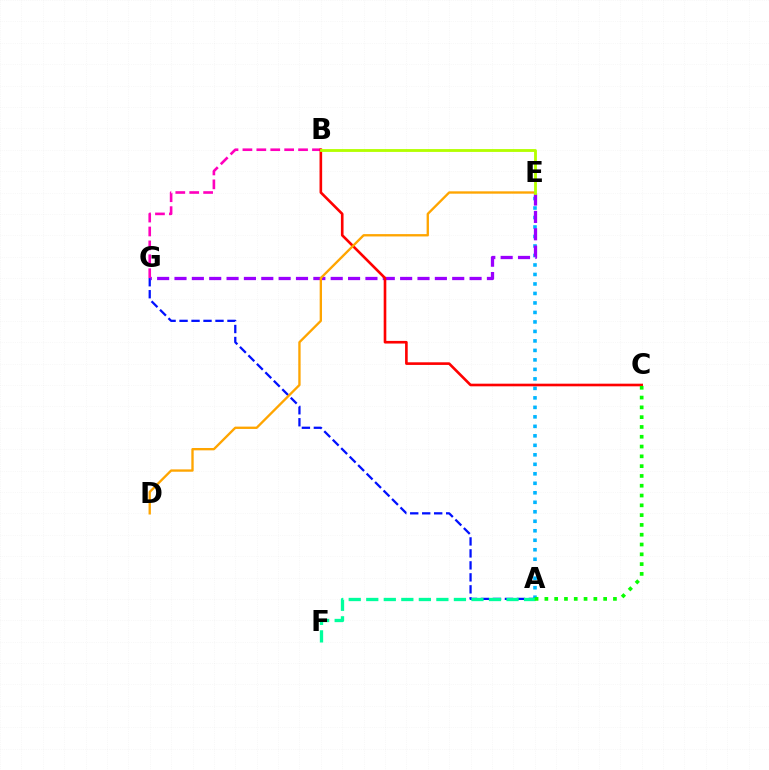{('A', 'E'): [{'color': '#00b5ff', 'line_style': 'dotted', 'thickness': 2.58}], ('A', 'G'): [{'color': '#0010ff', 'line_style': 'dashed', 'thickness': 1.63}], ('A', 'F'): [{'color': '#00ff9d', 'line_style': 'dashed', 'thickness': 2.38}], ('E', 'G'): [{'color': '#9b00ff', 'line_style': 'dashed', 'thickness': 2.36}], ('B', 'G'): [{'color': '#ff00bd', 'line_style': 'dashed', 'thickness': 1.89}], ('B', 'C'): [{'color': '#ff0000', 'line_style': 'solid', 'thickness': 1.89}], ('D', 'E'): [{'color': '#ffa500', 'line_style': 'solid', 'thickness': 1.68}], ('A', 'C'): [{'color': '#08ff00', 'line_style': 'dotted', 'thickness': 2.66}], ('B', 'E'): [{'color': '#b3ff00', 'line_style': 'solid', 'thickness': 2.04}]}